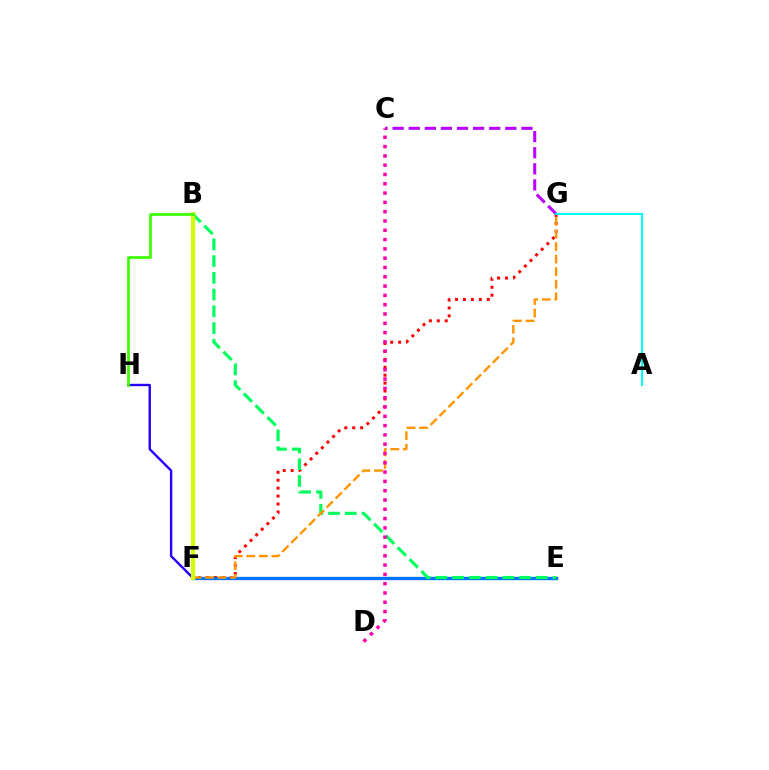{('F', 'H'): [{'color': '#2500ff', 'line_style': 'solid', 'thickness': 1.72}], ('F', 'G'): [{'color': '#ff0000', 'line_style': 'dotted', 'thickness': 2.15}, {'color': '#ff9400', 'line_style': 'dashed', 'thickness': 1.71}], ('E', 'F'): [{'color': '#0074ff', 'line_style': 'solid', 'thickness': 2.4}], ('C', 'G'): [{'color': '#b900ff', 'line_style': 'dashed', 'thickness': 2.19}], ('B', 'E'): [{'color': '#00ff5c', 'line_style': 'dashed', 'thickness': 2.27}], ('C', 'D'): [{'color': '#ff00ac', 'line_style': 'dotted', 'thickness': 2.53}], ('B', 'F'): [{'color': '#d1ff00', 'line_style': 'solid', 'thickness': 2.98}], ('B', 'H'): [{'color': '#3dff00', 'line_style': 'solid', 'thickness': 1.96}], ('A', 'G'): [{'color': '#00fff6', 'line_style': 'solid', 'thickness': 1.51}]}